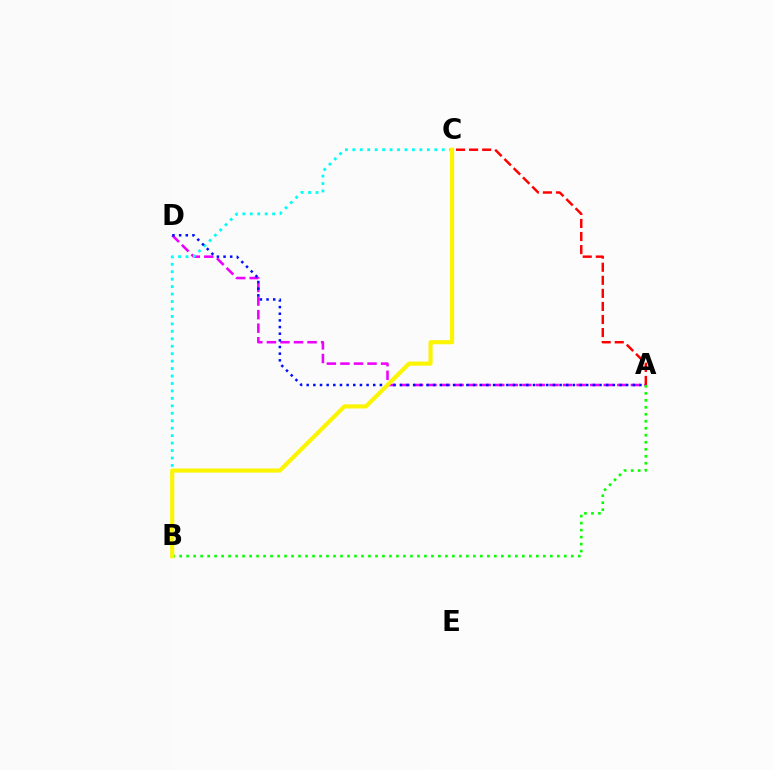{('A', 'D'): [{'color': '#ee00ff', 'line_style': 'dashed', 'thickness': 1.84}, {'color': '#0010ff', 'line_style': 'dotted', 'thickness': 1.81}], ('B', 'C'): [{'color': '#00fff6', 'line_style': 'dotted', 'thickness': 2.02}, {'color': '#fcf500', 'line_style': 'solid', 'thickness': 2.96}], ('A', 'C'): [{'color': '#ff0000', 'line_style': 'dashed', 'thickness': 1.77}], ('A', 'B'): [{'color': '#08ff00', 'line_style': 'dotted', 'thickness': 1.9}]}